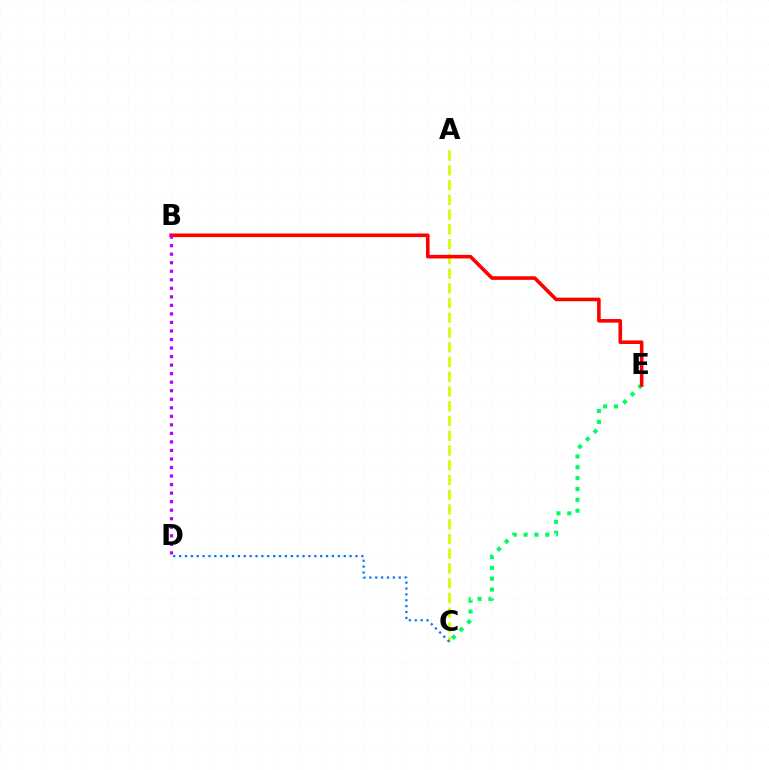{('A', 'C'): [{'color': '#d1ff00', 'line_style': 'dashed', 'thickness': 2.0}], ('C', 'E'): [{'color': '#00ff5c', 'line_style': 'dotted', 'thickness': 2.95}], ('B', 'E'): [{'color': '#ff0000', 'line_style': 'solid', 'thickness': 2.59}], ('B', 'D'): [{'color': '#b900ff', 'line_style': 'dotted', 'thickness': 2.32}], ('C', 'D'): [{'color': '#0074ff', 'line_style': 'dotted', 'thickness': 1.6}]}